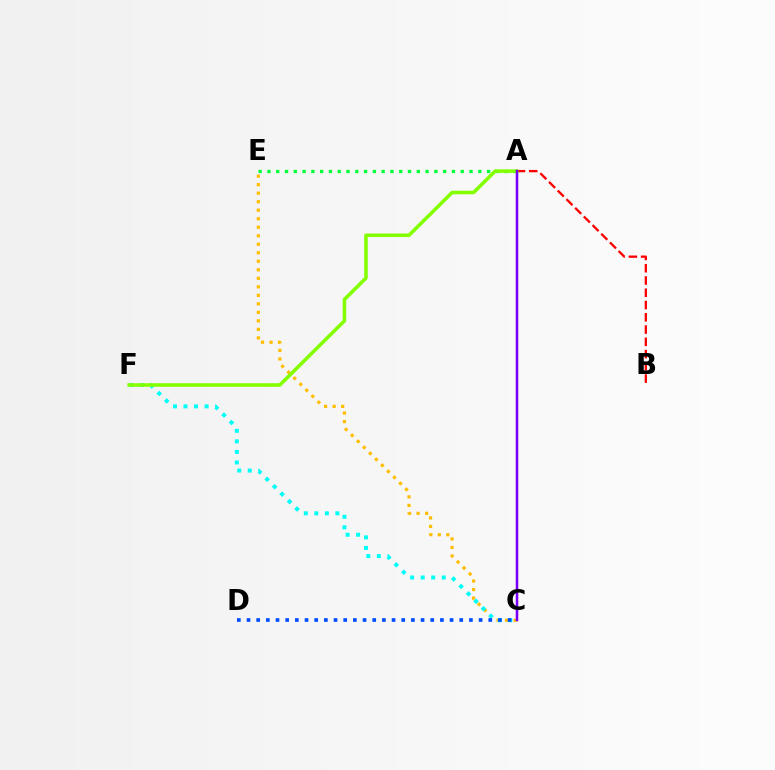{('C', 'E'): [{'color': '#ffbd00', 'line_style': 'dotted', 'thickness': 2.31}], ('C', 'F'): [{'color': '#00fff6', 'line_style': 'dotted', 'thickness': 2.86}], ('A', 'C'): [{'color': '#ff00cf', 'line_style': 'solid', 'thickness': 1.64}, {'color': '#7200ff', 'line_style': 'solid', 'thickness': 1.71}], ('A', 'E'): [{'color': '#00ff39', 'line_style': 'dotted', 'thickness': 2.39}], ('C', 'D'): [{'color': '#004bff', 'line_style': 'dotted', 'thickness': 2.63}], ('A', 'B'): [{'color': '#ff0000', 'line_style': 'dashed', 'thickness': 1.67}], ('A', 'F'): [{'color': '#84ff00', 'line_style': 'solid', 'thickness': 2.56}]}